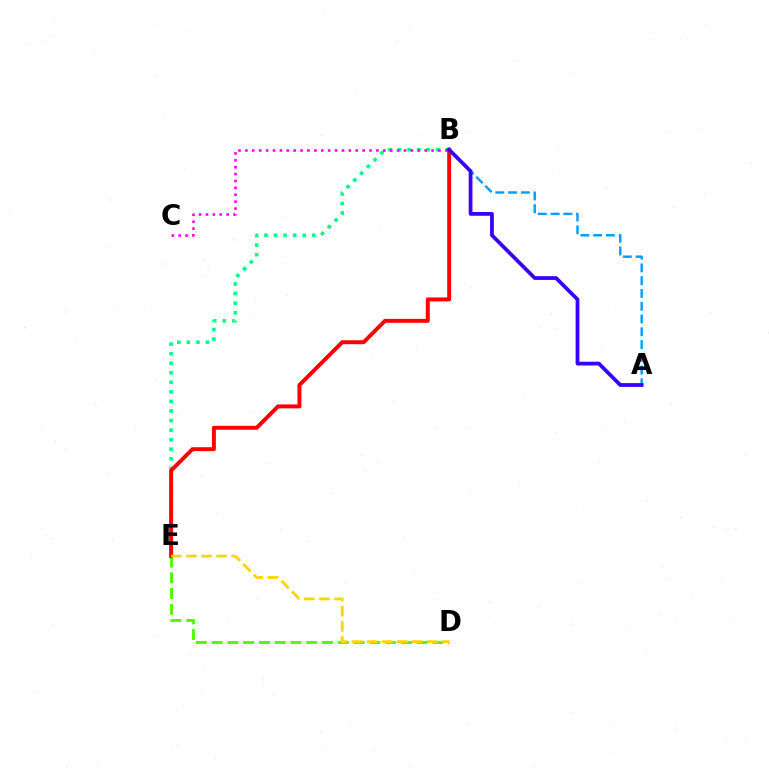{('B', 'E'): [{'color': '#00ff86', 'line_style': 'dotted', 'thickness': 2.6}, {'color': '#ff0000', 'line_style': 'solid', 'thickness': 2.83}], ('D', 'E'): [{'color': '#4fff00', 'line_style': 'dashed', 'thickness': 2.14}, {'color': '#ffd500', 'line_style': 'dashed', 'thickness': 2.05}], ('B', 'C'): [{'color': '#ff00ed', 'line_style': 'dotted', 'thickness': 1.87}], ('A', 'B'): [{'color': '#009eff', 'line_style': 'dashed', 'thickness': 1.74}, {'color': '#3700ff', 'line_style': 'solid', 'thickness': 2.71}]}